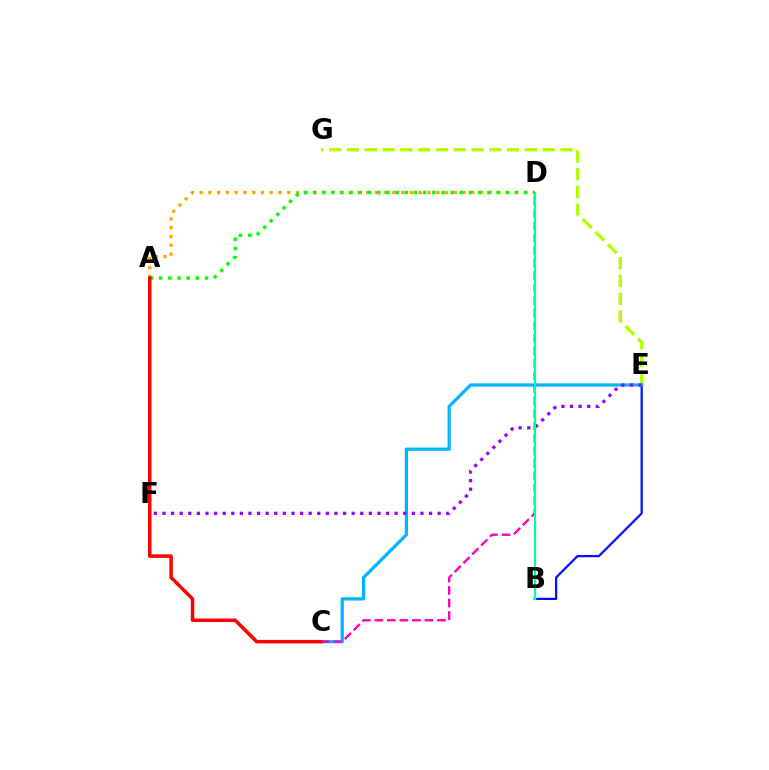{('B', 'E'): [{'color': '#0010ff', 'line_style': 'solid', 'thickness': 1.59}], ('E', 'G'): [{'color': '#b3ff00', 'line_style': 'dashed', 'thickness': 2.42}], ('C', 'E'): [{'color': '#00b5ff', 'line_style': 'solid', 'thickness': 2.32}], ('C', 'D'): [{'color': '#ff00bd', 'line_style': 'dashed', 'thickness': 1.7}], ('A', 'D'): [{'color': '#ffa500', 'line_style': 'dotted', 'thickness': 2.38}, {'color': '#08ff00', 'line_style': 'dotted', 'thickness': 2.49}], ('E', 'F'): [{'color': '#9b00ff', 'line_style': 'dotted', 'thickness': 2.34}], ('B', 'D'): [{'color': '#00ff9d', 'line_style': 'solid', 'thickness': 1.57}], ('A', 'C'): [{'color': '#ff0000', 'line_style': 'solid', 'thickness': 2.5}]}